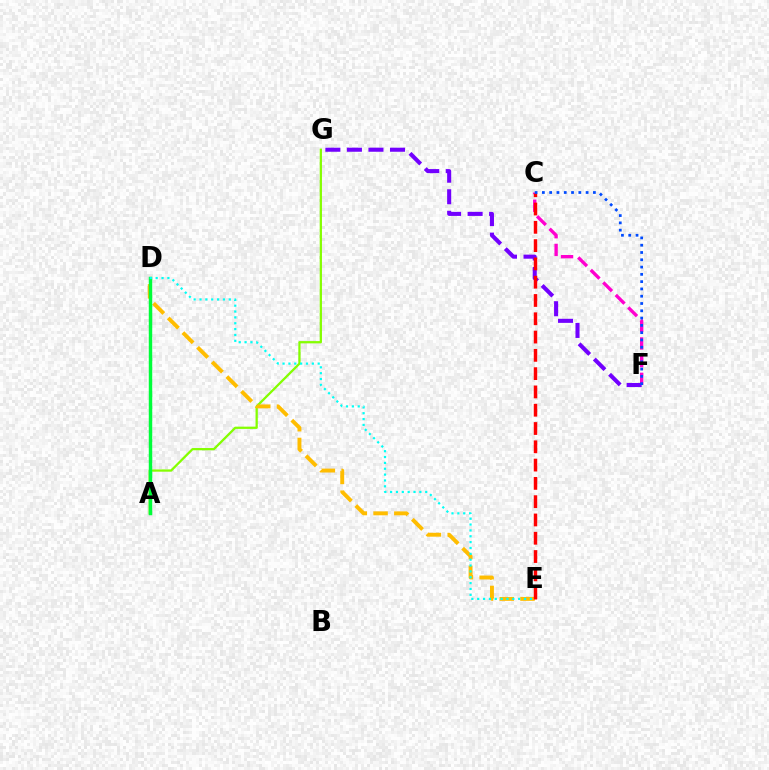{('A', 'G'): [{'color': '#84ff00', 'line_style': 'solid', 'thickness': 1.63}], ('C', 'F'): [{'color': '#ff00cf', 'line_style': 'dashed', 'thickness': 2.4}, {'color': '#004bff', 'line_style': 'dotted', 'thickness': 1.98}], ('D', 'E'): [{'color': '#ffbd00', 'line_style': 'dashed', 'thickness': 2.82}, {'color': '#00fff6', 'line_style': 'dotted', 'thickness': 1.59}], ('A', 'D'): [{'color': '#00ff39', 'line_style': 'solid', 'thickness': 2.49}], ('F', 'G'): [{'color': '#7200ff', 'line_style': 'dashed', 'thickness': 2.93}], ('C', 'E'): [{'color': '#ff0000', 'line_style': 'dashed', 'thickness': 2.48}]}